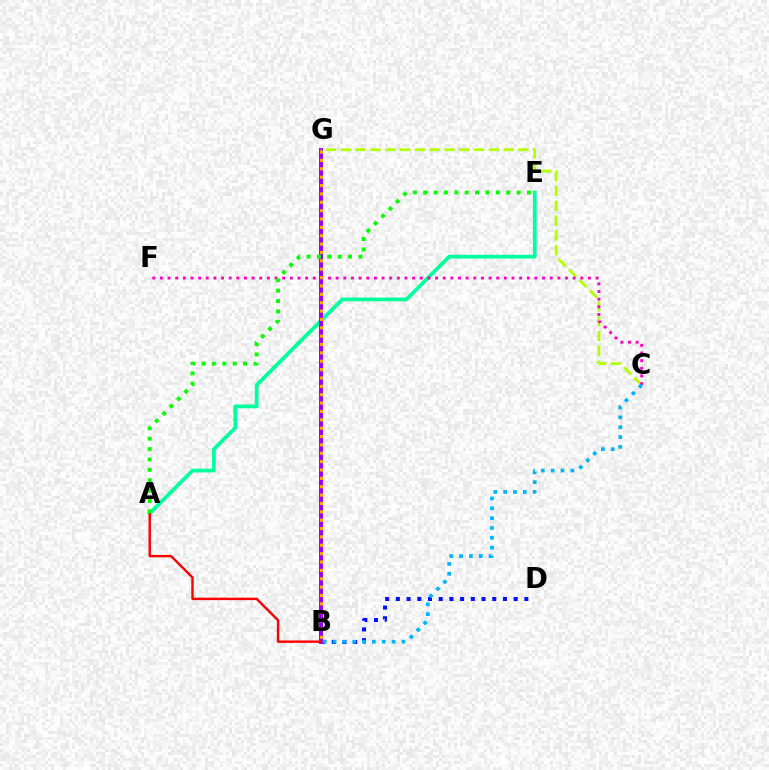{('A', 'E'): [{'color': '#00ff9d', 'line_style': 'solid', 'thickness': 2.68}, {'color': '#08ff00', 'line_style': 'dotted', 'thickness': 2.82}], ('B', 'D'): [{'color': '#0010ff', 'line_style': 'dotted', 'thickness': 2.91}], ('B', 'G'): [{'color': '#9b00ff', 'line_style': 'solid', 'thickness': 2.89}, {'color': '#ffa500', 'line_style': 'dotted', 'thickness': 2.27}], ('C', 'G'): [{'color': '#b3ff00', 'line_style': 'dashed', 'thickness': 2.01}], ('C', 'F'): [{'color': '#ff00bd', 'line_style': 'dotted', 'thickness': 2.08}], ('B', 'C'): [{'color': '#00b5ff', 'line_style': 'dotted', 'thickness': 2.67}], ('A', 'B'): [{'color': '#ff0000', 'line_style': 'solid', 'thickness': 1.74}]}